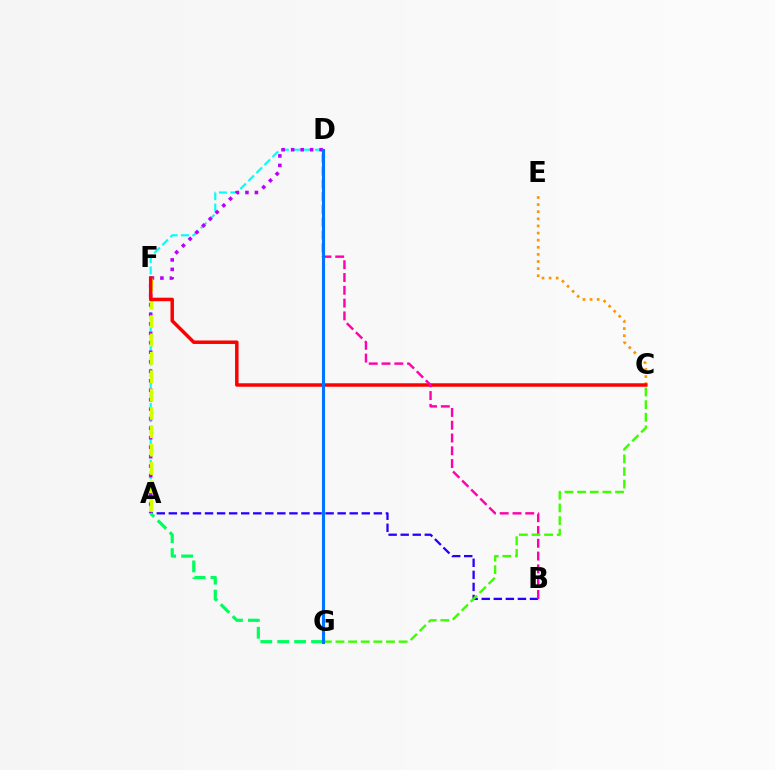{('A', 'D'): [{'color': '#00fff6', 'line_style': 'dashed', 'thickness': 1.54}, {'color': '#b900ff', 'line_style': 'dotted', 'thickness': 2.58}], ('C', 'E'): [{'color': '#ff9400', 'line_style': 'dotted', 'thickness': 1.93}], ('A', 'F'): [{'color': '#d1ff00', 'line_style': 'dashed', 'thickness': 2.49}], ('C', 'F'): [{'color': '#ff0000', 'line_style': 'solid', 'thickness': 2.51}], ('A', 'B'): [{'color': '#2500ff', 'line_style': 'dashed', 'thickness': 1.64}], ('B', 'D'): [{'color': '#ff00ac', 'line_style': 'dashed', 'thickness': 1.74}], ('A', 'G'): [{'color': '#00ff5c', 'line_style': 'dashed', 'thickness': 2.3}], ('C', 'G'): [{'color': '#3dff00', 'line_style': 'dashed', 'thickness': 1.72}], ('D', 'G'): [{'color': '#0074ff', 'line_style': 'solid', 'thickness': 2.24}]}